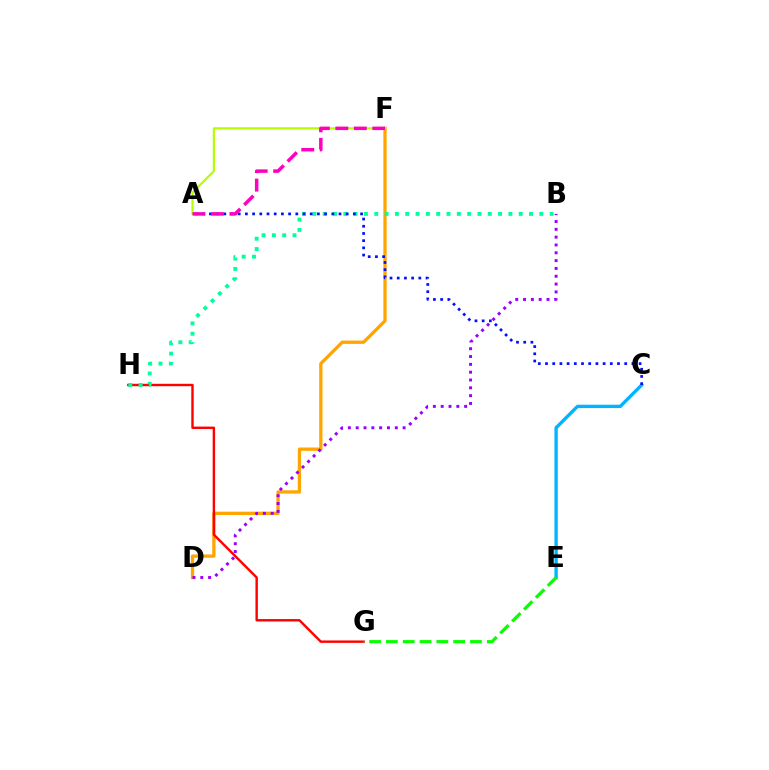{('C', 'E'): [{'color': '#00b5ff', 'line_style': 'solid', 'thickness': 2.41}], ('D', 'F'): [{'color': '#ffa500', 'line_style': 'solid', 'thickness': 2.37}], ('G', 'H'): [{'color': '#ff0000', 'line_style': 'solid', 'thickness': 1.74}], ('A', 'F'): [{'color': '#b3ff00', 'line_style': 'solid', 'thickness': 1.58}, {'color': '#ff00bd', 'line_style': 'dashed', 'thickness': 2.51}], ('B', 'H'): [{'color': '#00ff9d', 'line_style': 'dotted', 'thickness': 2.8}], ('B', 'D'): [{'color': '#9b00ff', 'line_style': 'dotted', 'thickness': 2.13}], ('A', 'C'): [{'color': '#0010ff', 'line_style': 'dotted', 'thickness': 1.96}], ('E', 'G'): [{'color': '#08ff00', 'line_style': 'dashed', 'thickness': 2.28}]}